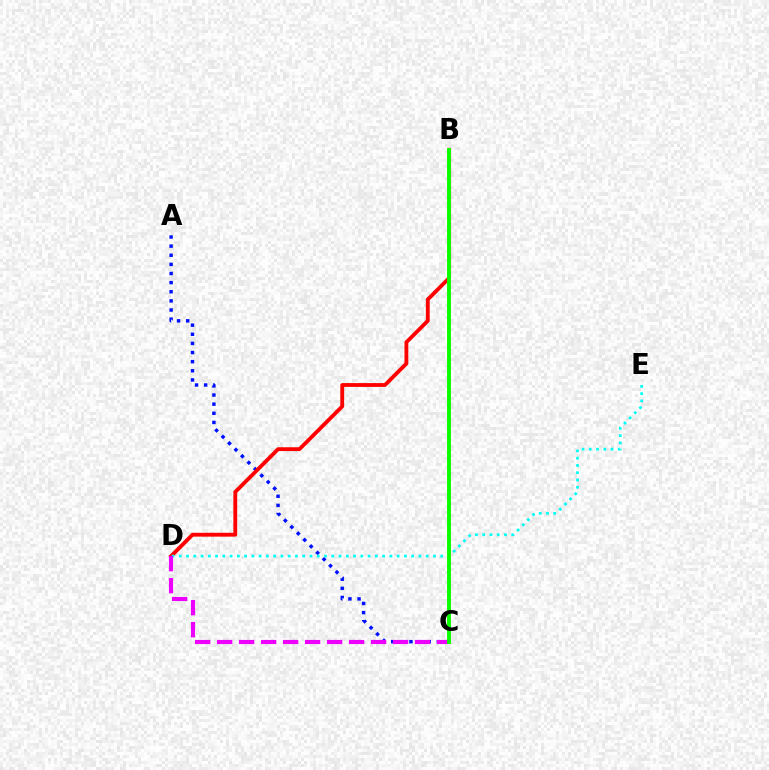{('A', 'C'): [{'color': '#0010ff', 'line_style': 'dotted', 'thickness': 2.48}], ('B', 'D'): [{'color': '#ff0000', 'line_style': 'solid', 'thickness': 2.76}], ('D', 'E'): [{'color': '#00fff6', 'line_style': 'dotted', 'thickness': 1.97}], ('B', 'C'): [{'color': '#fcf500', 'line_style': 'solid', 'thickness': 2.6}, {'color': '#08ff00', 'line_style': 'solid', 'thickness': 2.79}], ('C', 'D'): [{'color': '#ee00ff', 'line_style': 'dashed', 'thickness': 2.99}]}